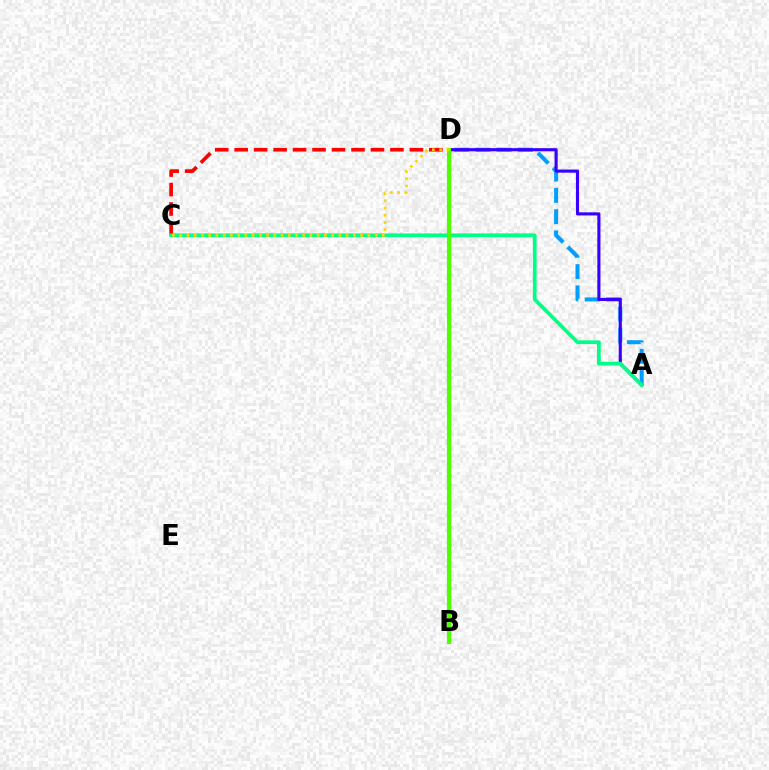{('A', 'D'): [{'color': '#009eff', 'line_style': 'dashed', 'thickness': 2.89}, {'color': '#3700ff', 'line_style': 'solid', 'thickness': 2.24}], ('C', 'D'): [{'color': '#ff0000', 'line_style': 'dashed', 'thickness': 2.64}, {'color': '#ffd500', 'line_style': 'dotted', 'thickness': 1.97}], ('B', 'D'): [{'color': '#ff00ed', 'line_style': 'dotted', 'thickness': 2.37}, {'color': '#4fff00', 'line_style': 'solid', 'thickness': 2.98}], ('A', 'C'): [{'color': '#00ff86', 'line_style': 'solid', 'thickness': 2.68}]}